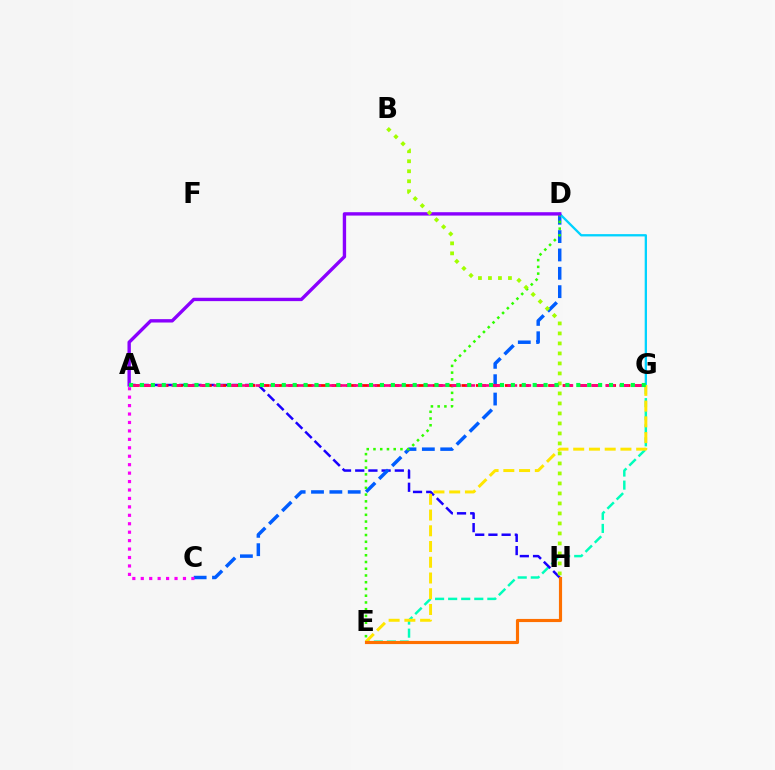{('E', 'G'): [{'color': '#00ffbb', 'line_style': 'dashed', 'thickness': 1.77}, {'color': '#ffe600', 'line_style': 'dashed', 'thickness': 2.14}], ('A', 'H'): [{'color': '#1900ff', 'line_style': 'dashed', 'thickness': 1.79}], ('C', 'D'): [{'color': '#005dff', 'line_style': 'dashed', 'thickness': 2.49}], ('D', 'G'): [{'color': '#00d3ff', 'line_style': 'solid', 'thickness': 1.66}], ('A', 'C'): [{'color': '#fa00f9', 'line_style': 'dotted', 'thickness': 2.29}], ('D', 'E'): [{'color': '#31ff00', 'line_style': 'dotted', 'thickness': 1.83}], ('A', 'G'): [{'color': '#ff0000', 'line_style': 'dashed', 'thickness': 1.96}, {'color': '#ff0088', 'line_style': 'dashed', 'thickness': 1.9}, {'color': '#00ff45', 'line_style': 'dotted', 'thickness': 2.96}], ('A', 'D'): [{'color': '#8a00ff', 'line_style': 'solid', 'thickness': 2.43}], ('E', 'H'): [{'color': '#ff7000', 'line_style': 'solid', 'thickness': 2.26}], ('B', 'H'): [{'color': '#a2ff00', 'line_style': 'dotted', 'thickness': 2.72}]}